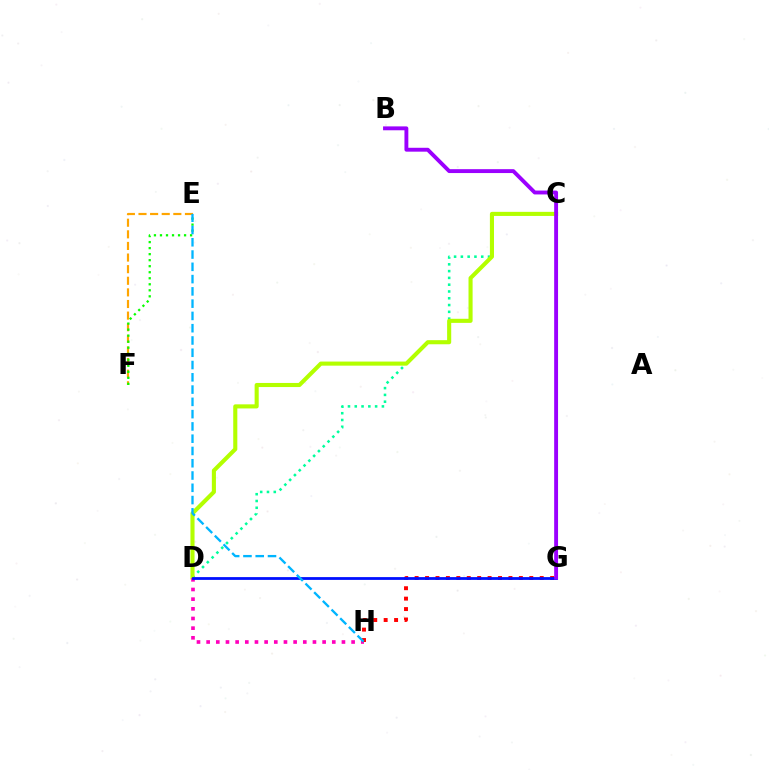{('C', 'D'): [{'color': '#00ff9d', 'line_style': 'dotted', 'thickness': 1.84}, {'color': '#b3ff00', 'line_style': 'solid', 'thickness': 2.95}], ('E', 'F'): [{'color': '#ffa500', 'line_style': 'dashed', 'thickness': 1.58}, {'color': '#08ff00', 'line_style': 'dotted', 'thickness': 1.64}], ('D', 'H'): [{'color': '#ff00bd', 'line_style': 'dotted', 'thickness': 2.63}], ('G', 'H'): [{'color': '#ff0000', 'line_style': 'dotted', 'thickness': 2.83}], ('D', 'G'): [{'color': '#0010ff', 'line_style': 'solid', 'thickness': 2.01}], ('B', 'G'): [{'color': '#9b00ff', 'line_style': 'solid', 'thickness': 2.8}], ('E', 'H'): [{'color': '#00b5ff', 'line_style': 'dashed', 'thickness': 1.67}]}